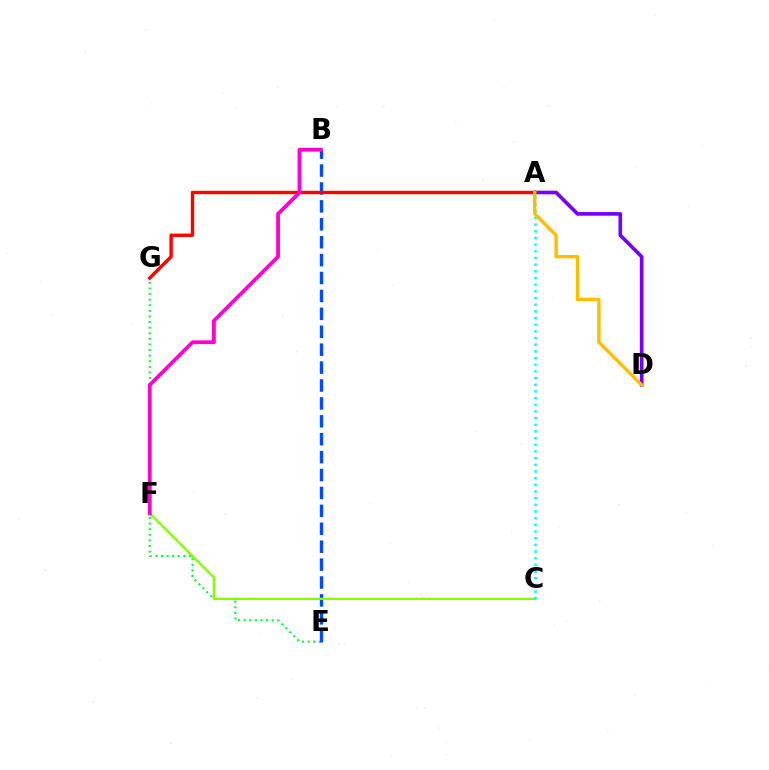{('A', 'D'): [{'color': '#7200ff', 'line_style': 'solid', 'thickness': 2.62}, {'color': '#ffbd00', 'line_style': 'solid', 'thickness': 2.44}], ('E', 'G'): [{'color': '#00ff39', 'line_style': 'dotted', 'thickness': 1.52}], ('B', 'E'): [{'color': '#004bff', 'line_style': 'dashed', 'thickness': 2.43}], ('C', 'F'): [{'color': '#84ff00', 'line_style': 'solid', 'thickness': 1.69}], ('A', 'G'): [{'color': '#ff0000', 'line_style': 'solid', 'thickness': 2.45}], ('A', 'C'): [{'color': '#00fff6', 'line_style': 'dotted', 'thickness': 1.81}], ('B', 'F'): [{'color': '#ff00cf', 'line_style': 'solid', 'thickness': 2.72}]}